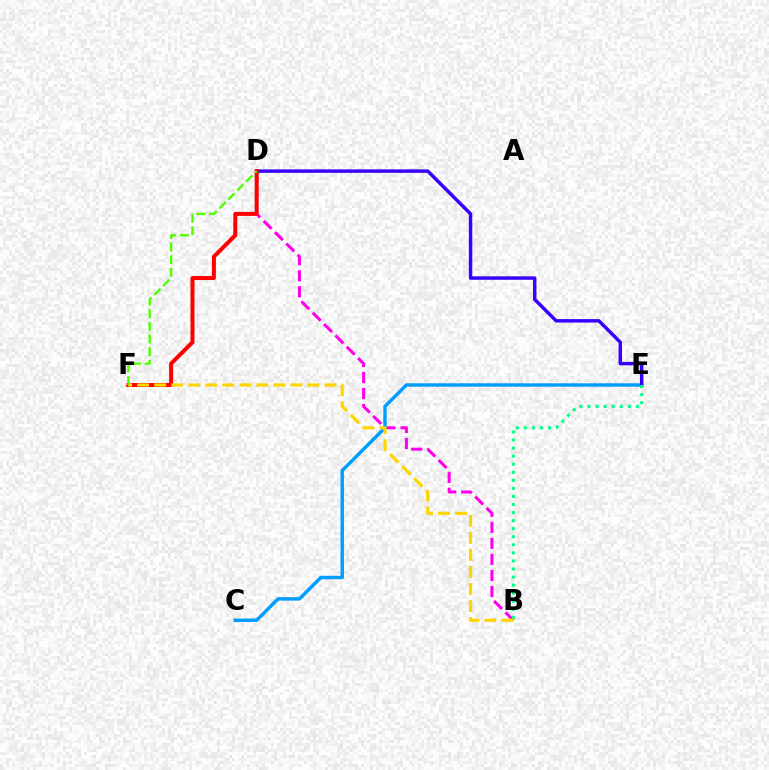{('B', 'D'): [{'color': '#ff00ed', 'line_style': 'dashed', 'thickness': 2.18}], ('C', 'E'): [{'color': '#009eff', 'line_style': 'solid', 'thickness': 2.48}], ('D', 'E'): [{'color': '#3700ff', 'line_style': 'solid', 'thickness': 2.48}], ('B', 'E'): [{'color': '#00ff86', 'line_style': 'dotted', 'thickness': 2.19}], ('D', 'F'): [{'color': '#ff0000', 'line_style': 'solid', 'thickness': 2.88}, {'color': '#4fff00', 'line_style': 'dashed', 'thickness': 1.71}], ('B', 'F'): [{'color': '#ffd500', 'line_style': 'dashed', 'thickness': 2.31}]}